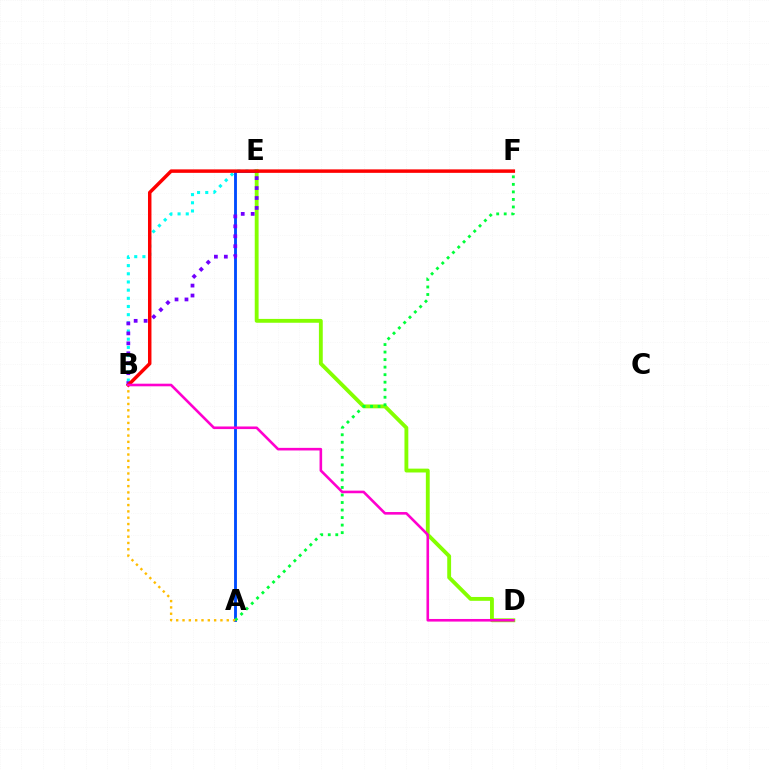{('D', 'E'): [{'color': '#84ff00', 'line_style': 'solid', 'thickness': 2.77}], ('B', 'E'): [{'color': '#00fff6', 'line_style': 'dotted', 'thickness': 2.22}, {'color': '#7200ff', 'line_style': 'dotted', 'thickness': 2.7}], ('A', 'E'): [{'color': '#004bff', 'line_style': 'solid', 'thickness': 2.06}], ('B', 'F'): [{'color': '#ff0000', 'line_style': 'solid', 'thickness': 2.5}], ('A', 'F'): [{'color': '#00ff39', 'line_style': 'dotted', 'thickness': 2.05}], ('A', 'B'): [{'color': '#ffbd00', 'line_style': 'dotted', 'thickness': 1.72}], ('B', 'D'): [{'color': '#ff00cf', 'line_style': 'solid', 'thickness': 1.88}]}